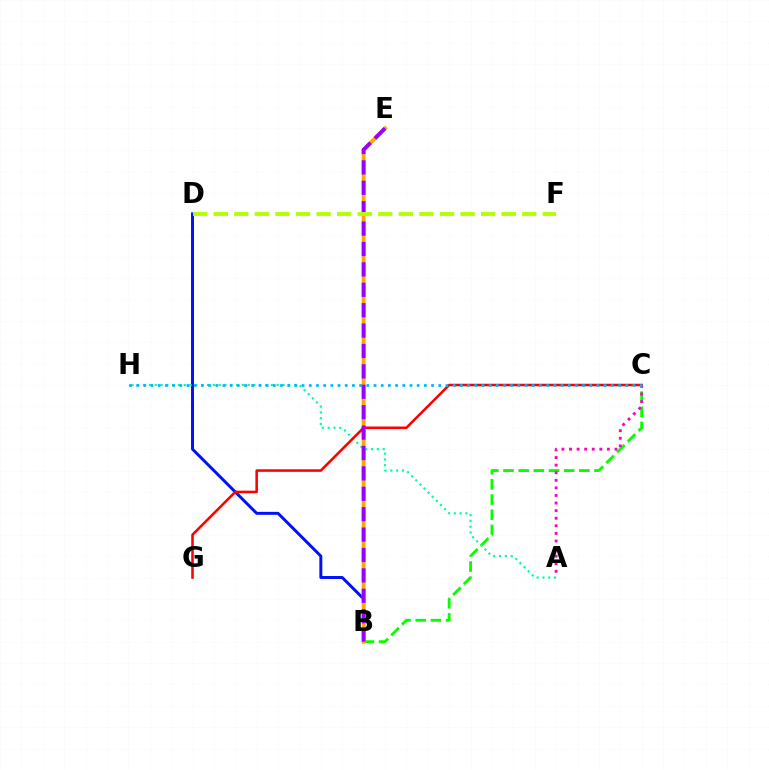{('B', 'D'): [{'color': '#0010ff', 'line_style': 'solid', 'thickness': 2.12}], ('B', 'C'): [{'color': '#08ff00', 'line_style': 'dashed', 'thickness': 2.06}], ('A', 'H'): [{'color': '#00ff9d', 'line_style': 'dotted', 'thickness': 1.58}], ('B', 'E'): [{'color': '#ffa500', 'line_style': 'solid', 'thickness': 2.76}, {'color': '#9b00ff', 'line_style': 'dashed', 'thickness': 2.77}], ('C', 'G'): [{'color': '#ff0000', 'line_style': 'solid', 'thickness': 1.83}], ('D', 'F'): [{'color': '#b3ff00', 'line_style': 'dashed', 'thickness': 2.79}], ('A', 'C'): [{'color': '#ff00bd', 'line_style': 'dotted', 'thickness': 2.06}], ('C', 'H'): [{'color': '#00b5ff', 'line_style': 'dotted', 'thickness': 1.95}]}